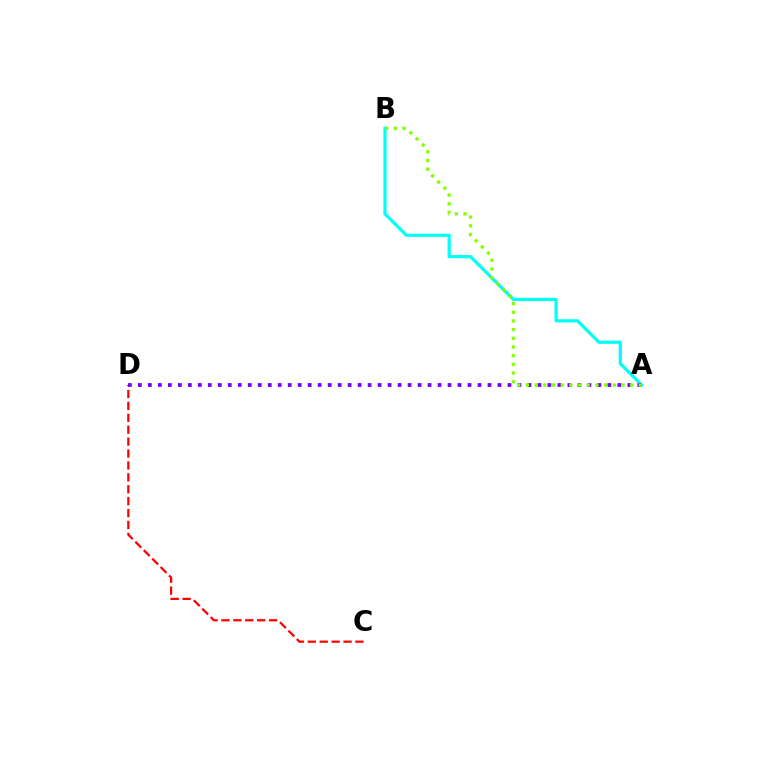{('A', 'B'): [{'color': '#00fff6', 'line_style': 'solid', 'thickness': 2.33}, {'color': '#84ff00', 'line_style': 'dotted', 'thickness': 2.36}], ('C', 'D'): [{'color': '#ff0000', 'line_style': 'dashed', 'thickness': 1.62}], ('A', 'D'): [{'color': '#7200ff', 'line_style': 'dotted', 'thickness': 2.71}]}